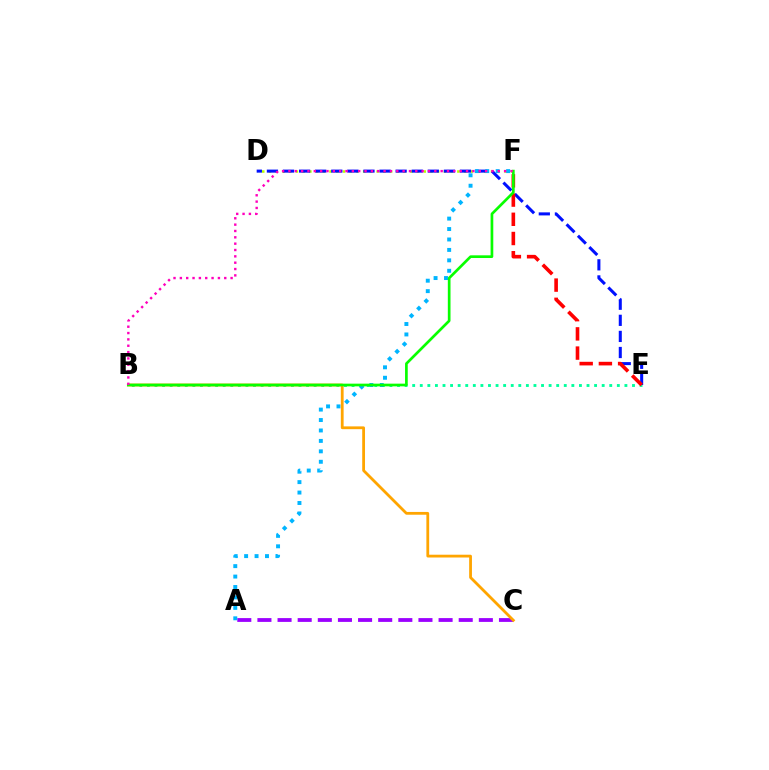{('D', 'F'): [{'color': '#b3ff00', 'line_style': 'dotted', 'thickness': 1.83}], ('A', 'C'): [{'color': '#9b00ff', 'line_style': 'dashed', 'thickness': 2.73}], ('B', 'E'): [{'color': '#00ff9d', 'line_style': 'dotted', 'thickness': 2.06}], ('D', 'E'): [{'color': '#0010ff', 'line_style': 'dashed', 'thickness': 2.19}], ('A', 'F'): [{'color': '#00b5ff', 'line_style': 'dotted', 'thickness': 2.84}], ('B', 'C'): [{'color': '#ffa500', 'line_style': 'solid', 'thickness': 2.01}], ('E', 'F'): [{'color': '#ff0000', 'line_style': 'dashed', 'thickness': 2.61}], ('B', 'F'): [{'color': '#08ff00', 'line_style': 'solid', 'thickness': 1.94}, {'color': '#ff00bd', 'line_style': 'dotted', 'thickness': 1.72}]}